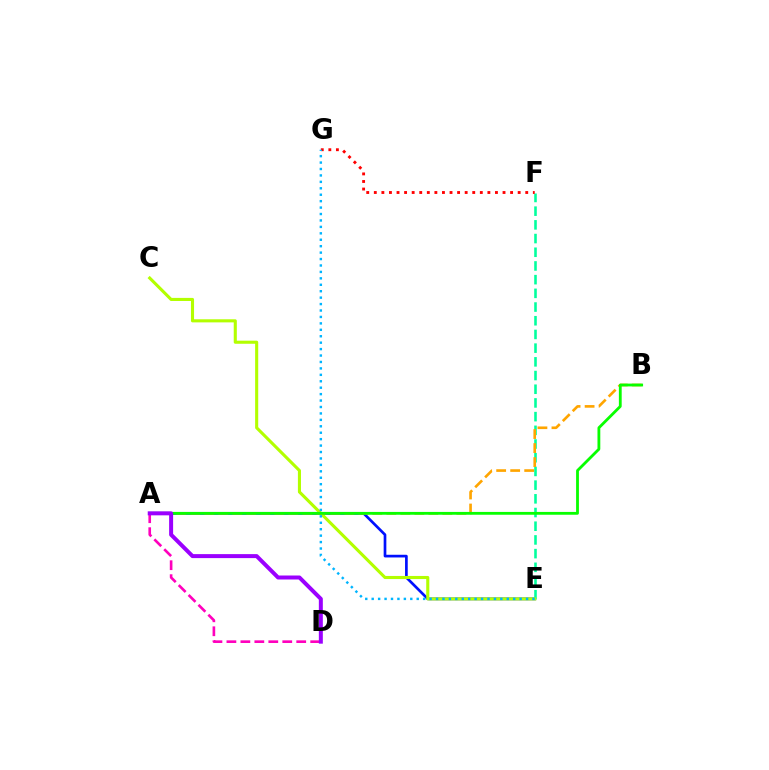{('A', 'E'): [{'color': '#0010ff', 'line_style': 'solid', 'thickness': 1.94}], ('E', 'F'): [{'color': '#00ff9d', 'line_style': 'dashed', 'thickness': 1.86}], ('F', 'G'): [{'color': '#ff0000', 'line_style': 'dotted', 'thickness': 2.06}], ('C', 'E'): [{'color': '#b3ff00', 'line_style': 'solid', 'thickness': 2.23}], ('A', 'B'): [{'color': '#ffa500', 'line_style': 'dashed', 'thickness': 1.9}, {'color': '#08ff00', 'line_style': 'solid', 'thickness': 2.03}], ('A', 'D'): [{'color': '#ff00bd', 'line_style': 'dashed', 'thickness': 1.9}, {'color': '#9b00ff', 'line_style': 'solid', 'thickness': 2.87}], ('E', 'G'): [{'color': '#00b5ff', 'line_style': 'dotted', 'thickness': 1.75}]}